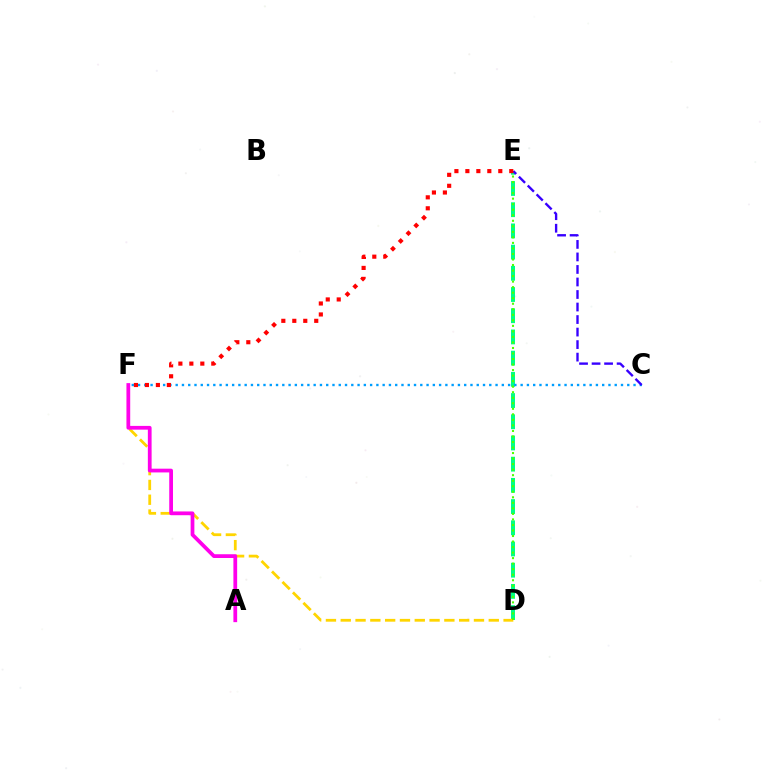{('D', 'E'): [{'color': '#00ff86', 'line_style': 'dashed', 'thickness': 2.88}, {'color': '#4fff00', 'line_style': 'dotted', 'thickness': 1.5}], ('D', 'F'): [{'color': '#ffd500', 'line_style': 'dashed', 'thickness': 2.01}], ('A', 'F'): [{'color': '#ff00ed', 'line_style': 'solid', 'thickness': 2.7}], ('C', 'F'): [{'color': '#009eff', 'line_style': 'dotted', 'thickness': 1.7}], ('C', 'E'): [{'color': '#3700ff', 'line_style': 'dashed', 'thickness': 1.7}], ('E', 'F'): [{'color': '#ff0000', 'line_style': 'dotted', 'thickness': 2.98}]}